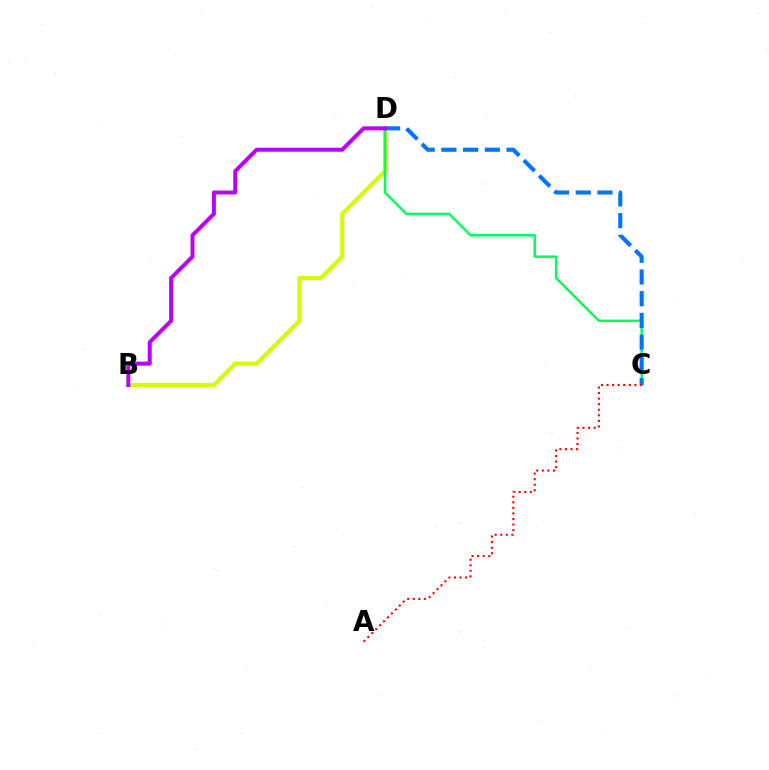{('B', 'D'): [{'color': '#d1ff00', 'line_style': 'solid', 'thickness': 2.95}, {'color': '#b900ff', 'line_style': 'solid', 'thickness': 2.88}], ('C', 'D'): [{'color': '#00ff5c', 'line_style': 'solid', 'thickness': 1.79}, {'color': '#0074ff', 'line_style': 'dashed', 'thickness': 2.95}], ('A', 'C'): [{'color': '#ff0000', 'line_style': 'dotted', 'thickness': 1.51}]}